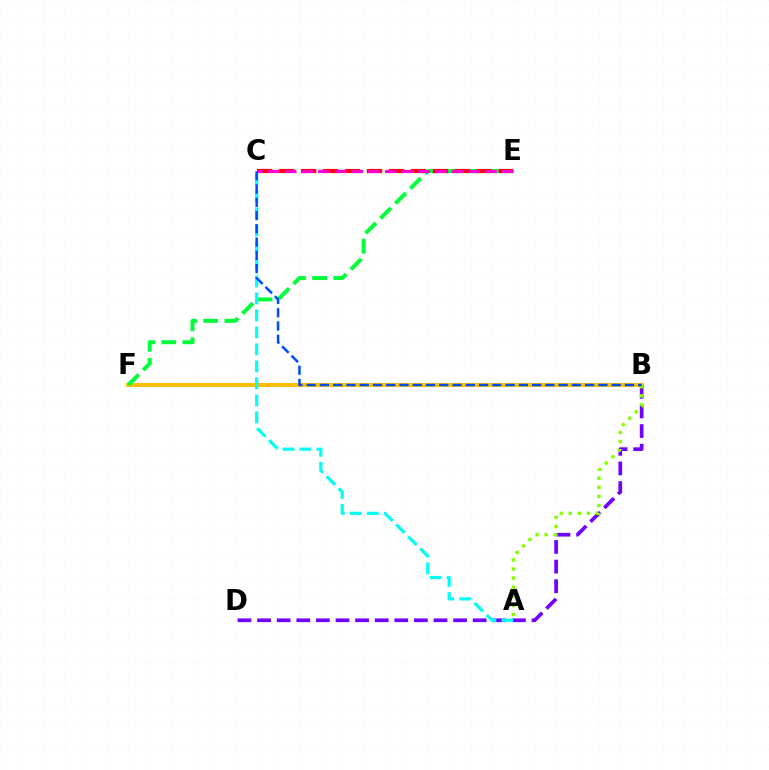{('B', 'F'): [{'color': '#ffbd00', 'line_style': 'solid', 'thickness': 2.82}], ('B', 'D'): [{'color': '#7200ff', 'line_style': 'dashed', 'thickness': 2.66}], ('E', 'F'): [{'color': '#00ff39', 'line_style': 'dashed', 'thickness': 2.87}], ('A', 'B'): [{'color': '#84ff00', 'line_style': 'dotted', 'thickness': 2.47}], ('A', 'C'): [{'color': '#00fff6', 'line_style': 'dashed', 'thickness': 2.31}], ('C', 'E'): [{'color': '#ff0000', 'line_style': 'dashed', 'thickness': 2.98}, {'color': '#ff00cf', 'line_style': 'dashed', 'thickness': 2.27}], ('B', 'C'): [{'color': '#004bff', 'line_style': 'dashed', 'thickness': 1.8}]}